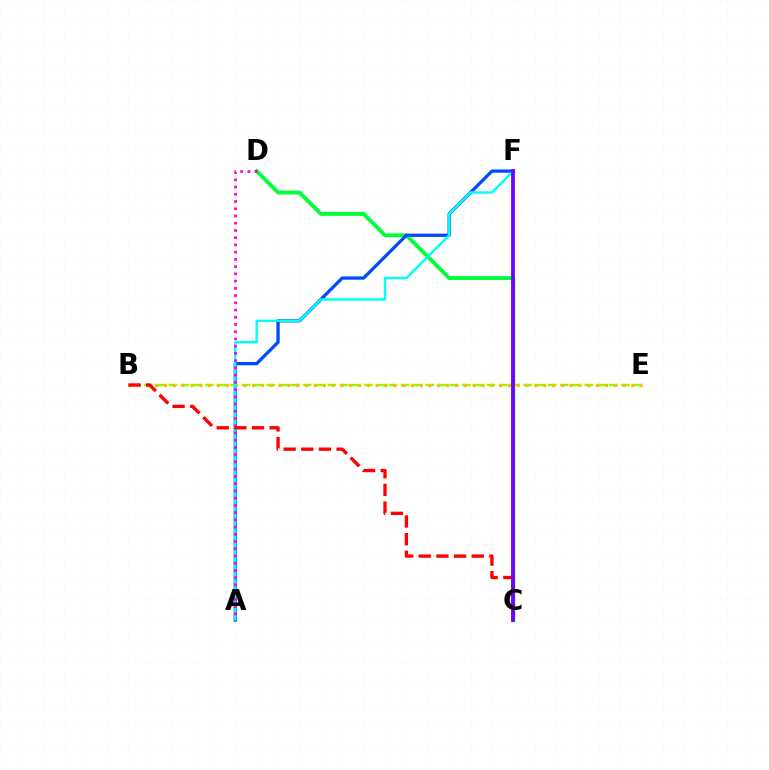{('C', 'D'): [{'color': '#00ff39', 'line_style': 'solid', 'thickness': 2.79}], ('A', 'F'): [{'color': '#004bff', 'line_style': 'solid', 'thickness': 2.36}, {'color': '#00fff6', 'line_style': 'solid', 'thickness': 1.76}], ('B', 'E'): [{'color': '#84ff00', 'line_style': 'dashed', 'thickness': 1.66}, {'color': '#ffbd00', 'line_style': 'dotted', 'thickness': 2.4}], ('A', 'D'): [{'color': '#ff00cf', 'line_style': 'dotted', 'thickness': 1.97}], ('B', 'C'): [{'color': '#ff0000', 'line_style': 'dashed', 'thickness': 2.4}], ('C', 'F'): [{'color': '#7200ff', 'line_style': 'solid', 'thickness': 2.73}]}